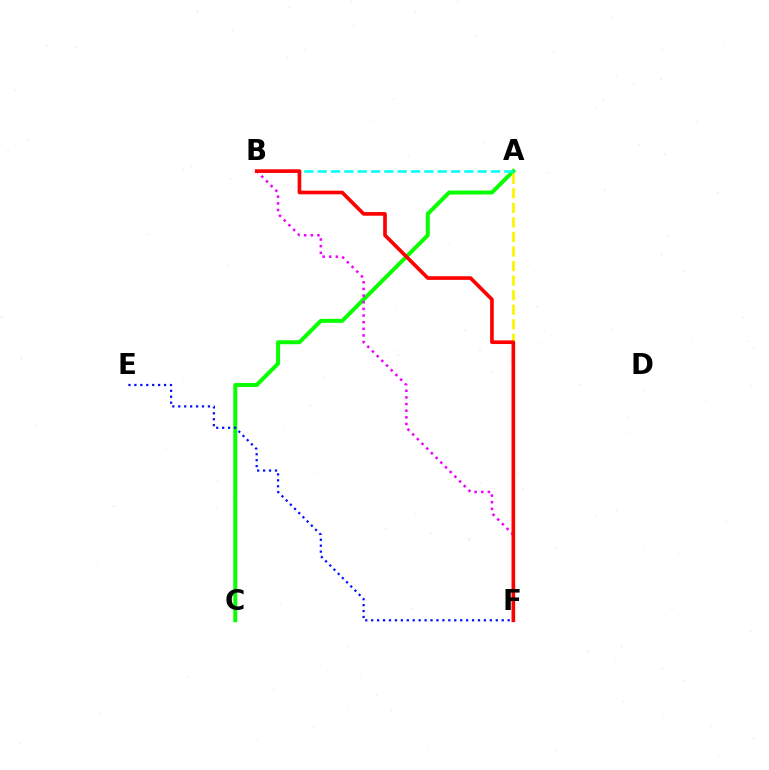{('A', 'C'): [{'color': '#08ff00', 'line_style': 'solid', 'thickness': 2.87}], ('B', 'F'): [{'color': '#ee00ff', 'line_style': 'dotted', 'thickness': 1.8}, {'color': '#ff0000', 'line_style': 'solid', 'thickness': 2.63}], ('A', 'B'): [{'color': '#00fff6', 'line_style': 'dashed', 'thickness': 1.81}], ('E', 'F'): [{'color': '#0010ff', 'line_style': 'dotted', 'thickness': 1.61}], ('A', 'F'): [{'color': '#fcf500', 'line_style': 'dashed', 'thickness': 1.98}]}